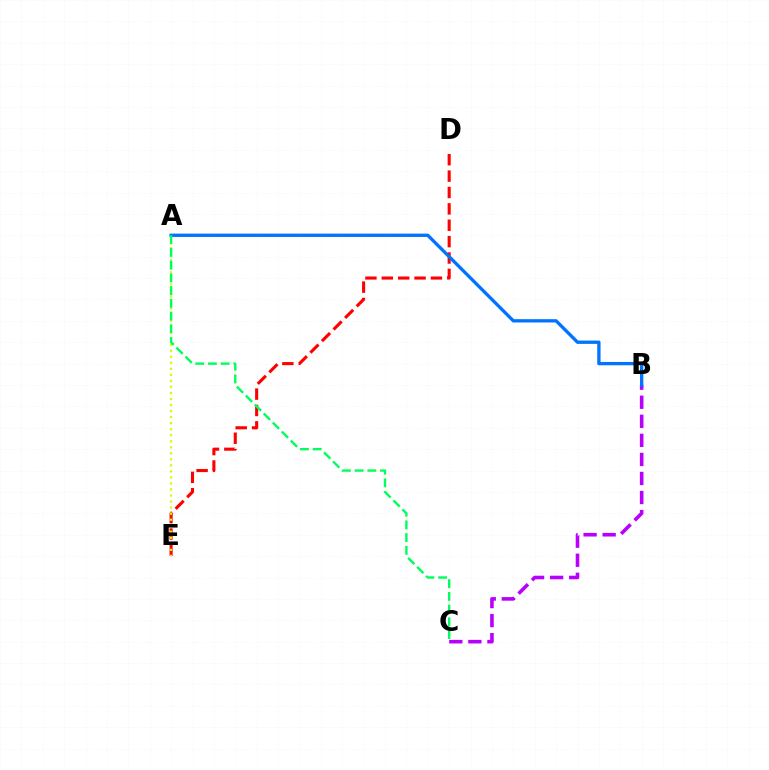{('D', 'E'): [{'color': '#ff0000', 'line_style': 'dashed', 'thickness': 2.23}], ('B', 'C'): [{'color': '#b900ff', 'line_style': 'dashed', 'thickness': 2.59}], ('A', 'E'): [{'color': '#d1ff00', 'line_style': 'dotted', 'thickness': 1.64}], ('A', 'B'): [{'color': '#0074ff', 'line_style': 'solid', 'thickness': 2.39}], ('A', 'C'): [{'color': '#00ff5c', 'line_style': 'dashed', 'thickness': 1.73}]}